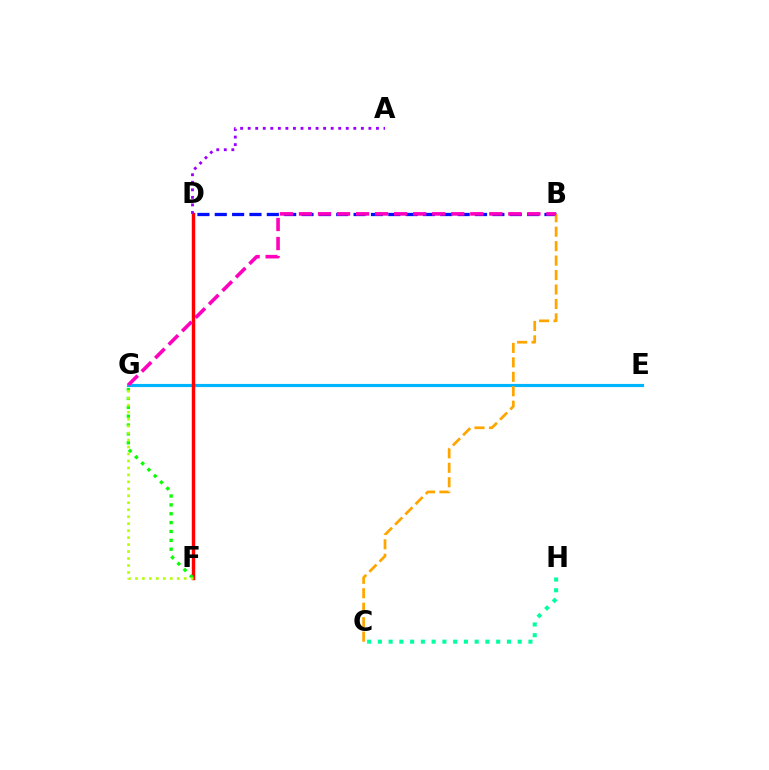{('E', 'G'): [{'color': '#00b5ff', 'line_style': 'solid', 'thickness': 2.27}], ('D', 'F'): [{'color': '#ff0000', 'line_style': 'solid', 'thickness': 2.47}], ('A', 'D'): [{'color': '#9b00ff', 'line_style': 'dotted', 'thickness': 2.05}], ('C', 'H'): [{'color': '#00ff9d', 'line_style': 'dotted', 'thickness': 2.92}], ('B', 'D'): [{'color': '#0010ff', 'line_style': 'dashed', 'thickness': 2.36}], ('F', 'G'): [{'color': '#08ff00', 'line_style': 'dotted', 'thickness': 2.41}, {'color': '#b3ff00', 'line_style': 'dotted', 'thickness': 1.89}], ('B', 'C'): [{'color': '#ffa500', 'line_style': 'dashed', 'thickness': 1.96}], ('B', 'G'): [{'color': '#ff00bd', 'line_style': 'dashed', 'thickness': 2.59}]}